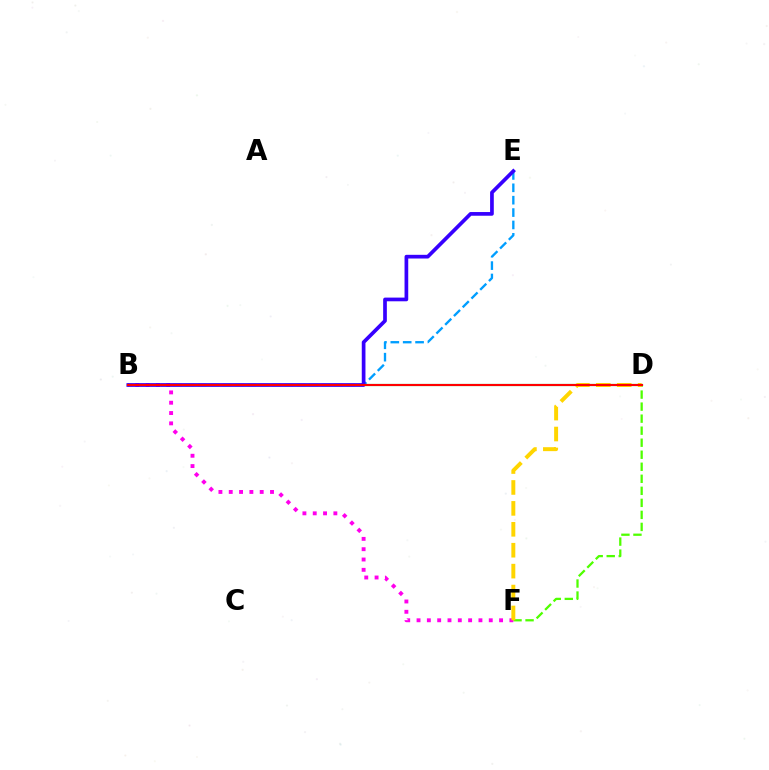{('D', 'F'): [{'color': '#4fff00', 'line_style': 'dashed', 'thickness': 1.63}, {'color': '#ffd500', 'line_style': 'dashed', 'thickness': 2.84}], ('B', 'D'): [{'color': '#00ff86', 'line_style': 'solid', 'thickness': 1.57}, {'color': '#ff0000', 'line_style': 'solid', 'thickness': 1.53}], ('B', 'E'): [{'color': '#009eff', 'line_style': 'dashed', 'thickness': 1.68}, {'color': '#3700ff', 'line_style': 'solid', 'thickness': 2.66}], ('B', 'F'): [{'color': '#ff00ed', 'line_style': 'dotted', 'thickness': 2.8}]}